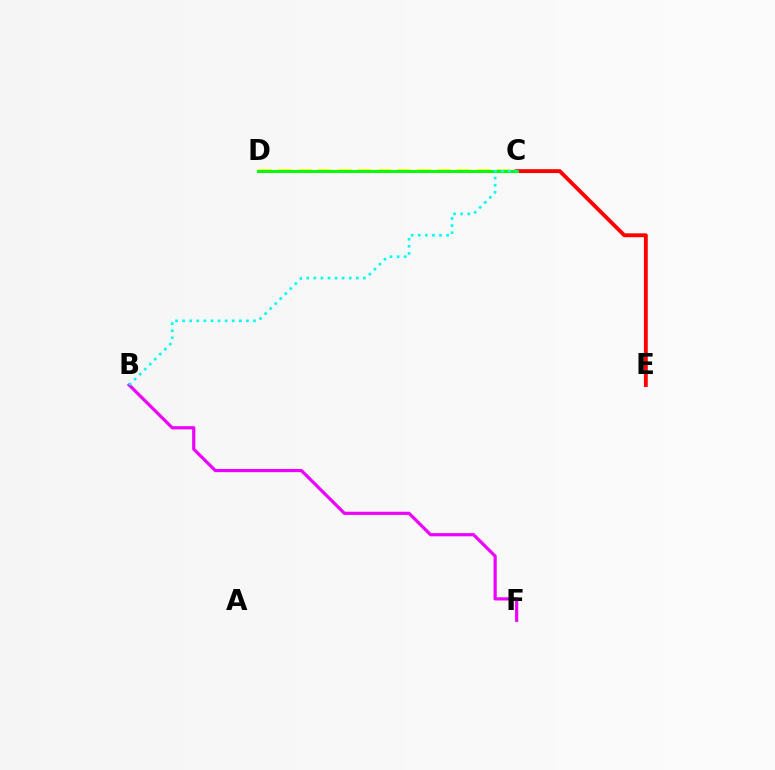{('C', 'D'): [{'color': '#fcf500', 'line_style': 'dashed', 'thickness': 2.7}, {'color': '#0010ff', 'line_style': 'solid', 'thickness': 1.88}, {'color': '#08ff00', 'line_style': 'solid', 'thickness': 2.11}], ('C', 'E'): [{'color': '#ff0000', 'line_style': 'solid', 'thickness': 2.78}], ('B', 'F'): [{'color': '#ee00ff', 'line_style': 'solid', 'thickness': 2.3}], ('B', 'C'): [{'color': '#00fff6', 'line_style': 'dotted', 'thickness': 1.93}]}